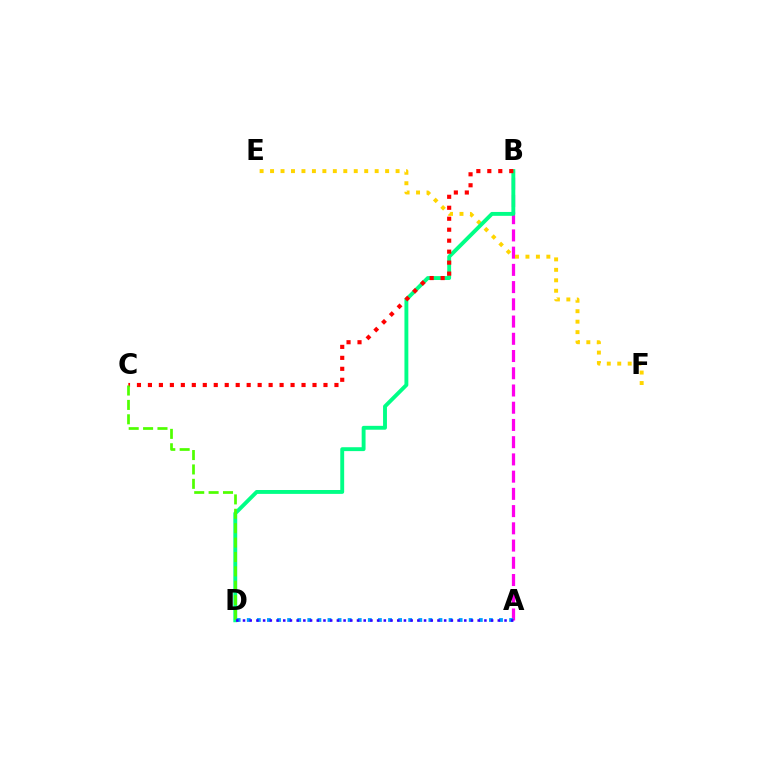{('A', 'B'): [{'color': '#ff00ed', 'line_style': 'dashed', 'thickness': 2.34}], ('E', 'F'): [{'color': '#ffd500', 'line_style': 'dotted', 'thickness': 2.84}], ('B', 'D'): [{'color': '#00ff86', 'line_style': 'solid', 'thickness': 2.8}], ('B', 'C'): [{'color': '#ff0000', 'line_style': 'dotted', 'thickness': 2.98}], ('C', 'D'): [{'color': '#4fff00', 'line_style': 'dashed', 'thickness': 1.96}], ('A', 'D'): [{'color': '#009eff', 'line_style': 'dotted', 'thickness': 2.74}, {'color': '#3700ff', 'line_style': 'dotted', 'thickness': 1.82}]}